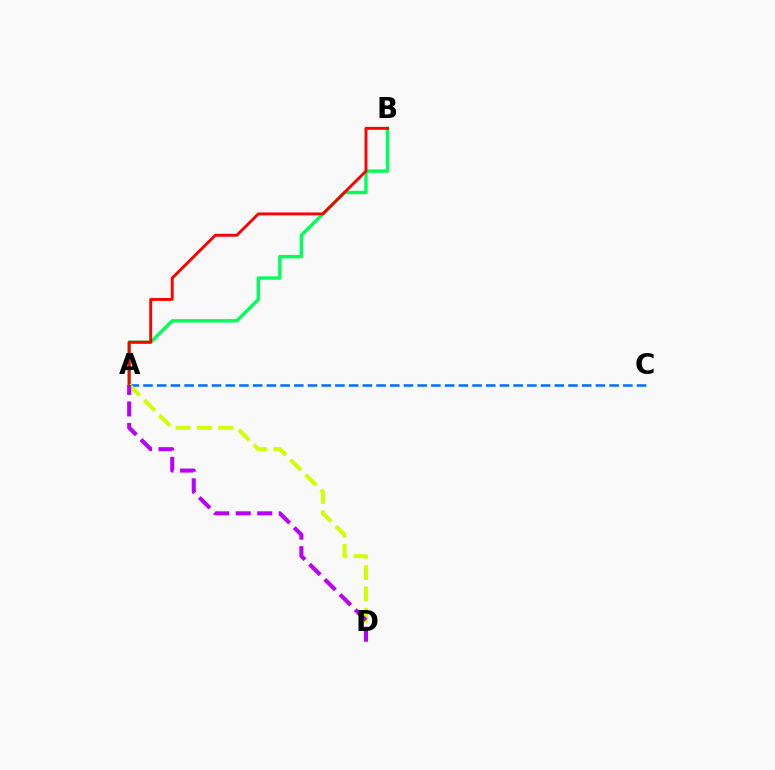{('A', 'C'): [{'color': '#0074ff', 'line_style': 'dashed', 'thickness': 1.86}], ('A', 'B'): [{'color': '#00ff5c', 'line_style': 'solid', 'thickness': 2.45}, {'color': '#ff0000', 'line_style': 'solid', 'thickness': 2.08}], ('A', 'D'): [{'color': '#d1ff00', 'line_style': 'dashed', 'thickness': 2.9}, {'color': '#b900ff', 'line_style': 'dashed', 'thickness': 2.92}]}